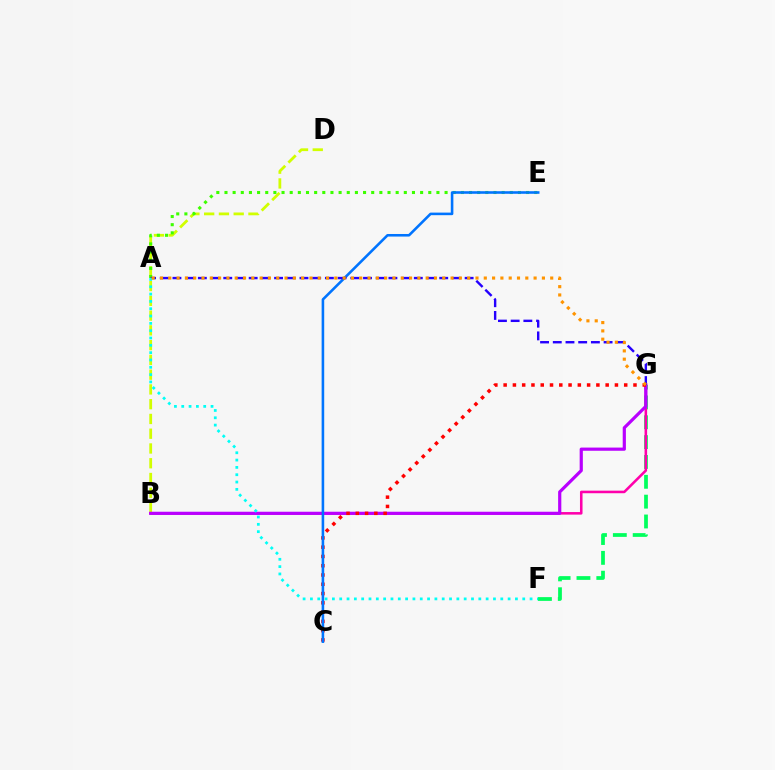{('B', 'D'): [{'color': '#d1ff00', 'line_style': 'dashed', 'thickness': 2.01}], ('F', 'G'): [{'color': '#00ff5c', 'line_style': 'dashed', 'thickness': 2.7}], ('B', 'G'): [{'color': '#ff00ac', 'line_style': 'solid', 'thickness': 1.85}, {'color': '#b900ff', 'line_style': 'solid', 'thickness': 2.29}], ('A', 'E'): [{'color': '#3dff00', 'line_style': 'dotted', 'thickness': 2.21}], ('C', 'G'): [{'color': '#ff0000', 'line_style': 'dotted', 'thickness': 2.52}], ('C', 'E'): [{'color': '#0074ff', 'line_style': 'solid', 'thickness': 1.86}], ('A', 'G'): [{'color': '#2500ff', 'line_style': 'dashed', 'thickness': 1.73}, {'color': '#ff9400', 'line_style': 'dotted', 'thickness': 2.26}], ('A', 'F'): [{'color': '#00fff6', 'line_style': 'dotted', 'thickness': 1.99}]}